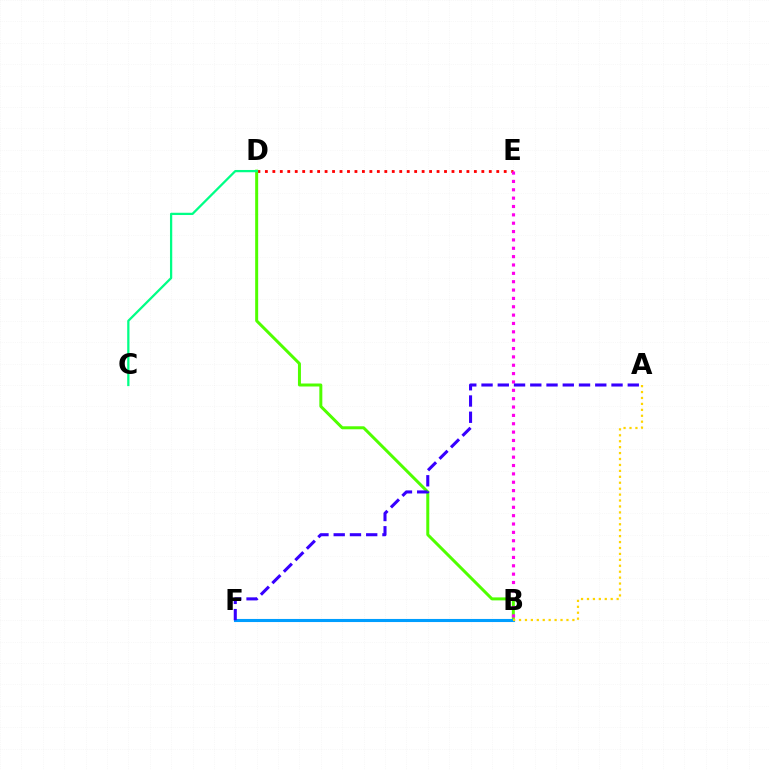{('D', 'E'): [{'color': '#ff0000', 'line_style': 'dotted', 'thickness': 2.03}], ('B', 'D'): [{'color': '#4fff00', 'line_style': 'solid', 'thickness': 2.15}], ('B', 'E'): [{'color': '#ff00ed', 'line_style': 'dotted', 'thickness': 2.27}], ('B', 'F'): [{'color': '#009eff', 'line_style': 'solid', 'thickness': 2.22}], ('C', 'D'): [{'color': '#00ff86', 'line_style': 'solid', 'thickness': 1.63}], ('A', 'B'): [{'color': '#ffd500', 'line_style': 'dotted', 'thickness': 1.61}], ('A', 'F'): [{'color': '#3700ff', 'line_style': 'dashed', 'thickness': 2.21}]}